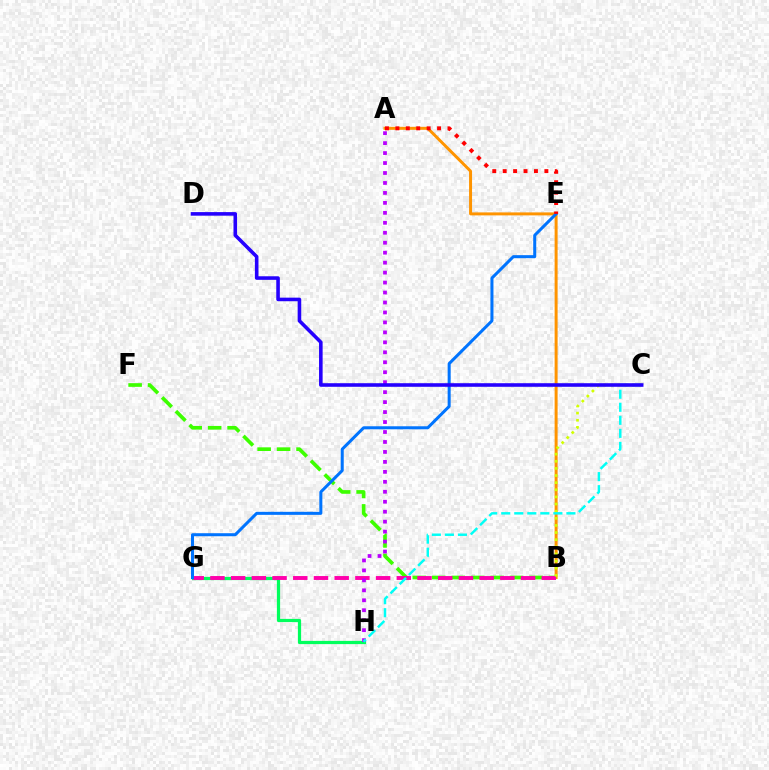{('A', 'B'): [{'color': '#ff9400', 'line_style': 'solid', 'thickness': 2.14}], ('G', 'H'): [{'color': '#00ff5c', 'line_style': 'solid', 'thickness': 2.32}], ('B', 'F'): [{'color': '#3dff00', 'line_style': 'dashed', 'thickness': 2.64}], ('B', 'G'): [{'color': '#ff00ac', 'line_style': 'dashed', 'thickness': 2.81}], ('B', 'C'): [{'color': '#d1ff00', 'line_style': 'dotted', 'thickness': 1.94}], ('A', 'H'): [{'color': '#b900ff', 'line_style': 'dotted', 'thickness': 2.71}], ('C', 'H'): [{'color': '#00fff6', 'line_style': 'dashed', 'thickness': 1.77}], ('E', 'G'): [{'color': '#0074ff', 'line_style': 'solid', 'thickness': 2.18}], ('C', 'D'): [{'color': '#2500ff', 'line_style': 'solid', 'thickness': 2.58}], ('A', 'E'): [{'color': '#ff0000', 'line_style': 'dotted', 'thickness': 2.83}]}